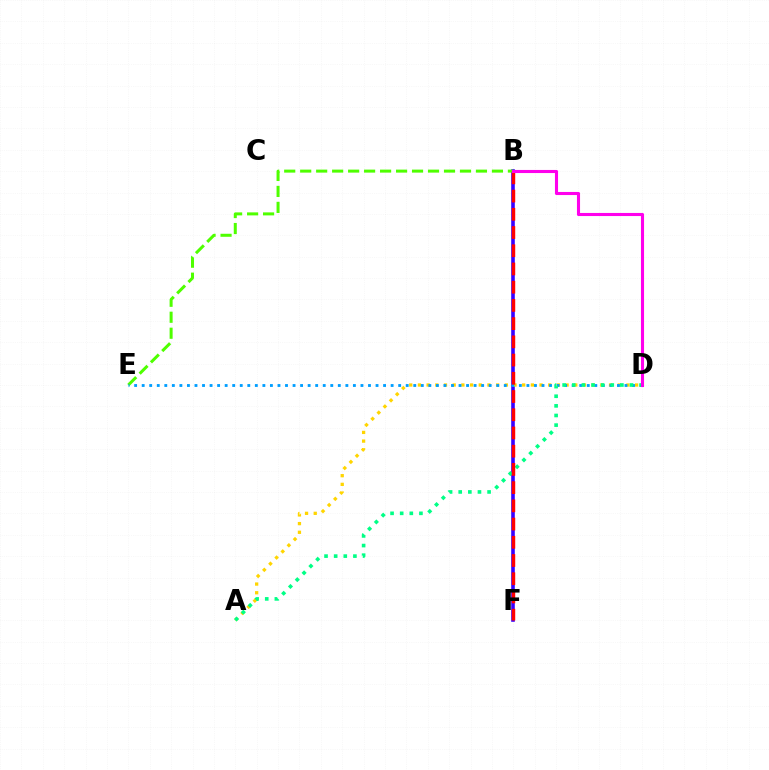{('B', 'F'): [{'color': '#3700ff', 'line_style': 'solid', 'thickness': 2.59}, {'color': '#ff0000', 'line_style': 'dashed', 'thickness': 2.48}], ('A', 'D'): [{'color': '#ffd500', 'line_style': 'dotted', 'thickness': 2.36}, {'color': '#00ff86', 'line_style': 'dotted', 'thickness': 2.62}], ('B', 'E'): [{'color': '#4fff00', 'line_style': 'dashed', 'thickness': 2.17}], ('D', 'E'): [{'color': '#009eff', 'line_style': 'dotted', 'thickness': 2.05}], ('B', 'D'): [{'color': '#ff00ed', 'line_style': 'solid', 'thickness': 2.23}]}